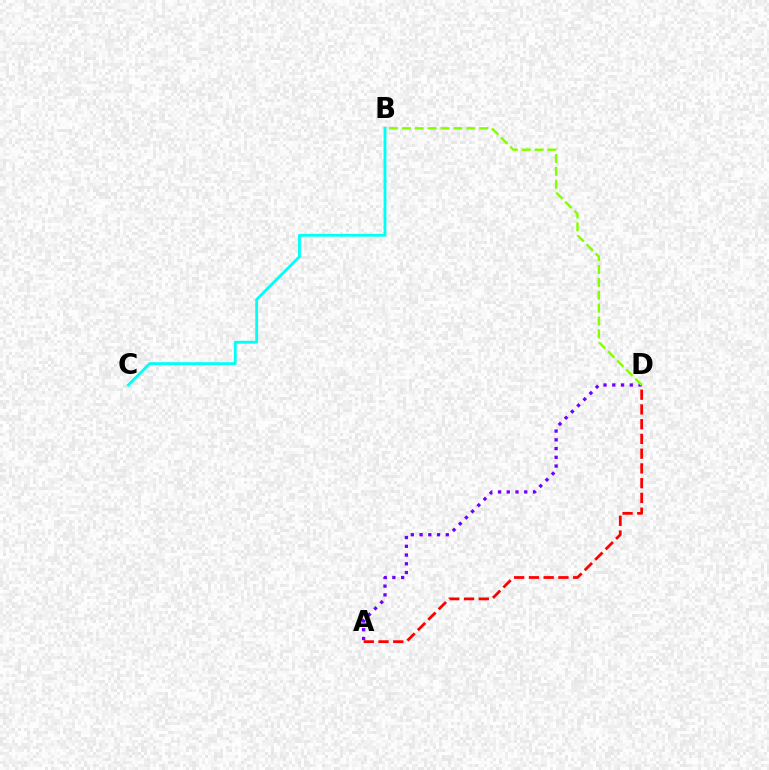{('A', 'D'): [{'color': '#7200ff', 'line_style': 'dotted', 'thickness': 2.38}, {'color': '#ff0000', 'line_style': 'dashed', 'thickness': 2.0}], ('B', 'D'): [{'color': '#84ff00', 'line_style': 'dashed', 'thickness': 1.75}], ('B', 'C'): [{'color': '#00fff6', 'line_style': 'solid', 'thickness': 2.03}]}